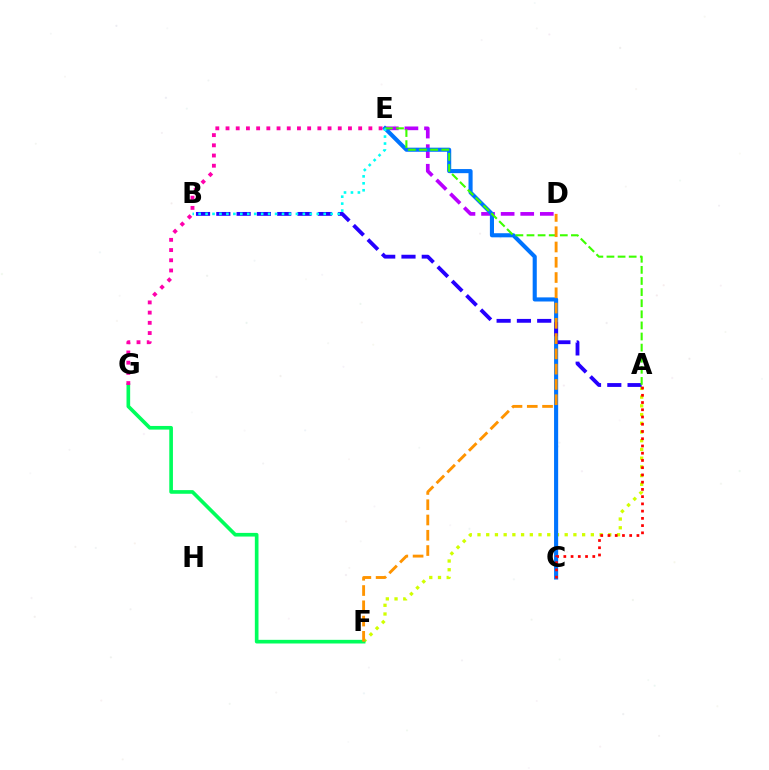{('D', 'E'): [{'color': '#b900ff', 'line_style': 'dashed', 'thickness': 2.66}], ('A', 'F'): [{'color': '#d1ff00', 'line_style': 'dotted', 'thickness': 2.37}], ('F', 'G'): [{'color': '#00ff5c', 'line_style': 'solid', 'thickness': 2.63}], ('C', 'E'): [{'color': '#0074ff', 'line_style': 'solid', 'thickness': 2.96}], ('A', 'B'): [{'color': '#2500ff', 'line_style': 'dashed', 'thickness': 2.76}], ('A', 'E'): [{'color': '#3dff00', 'line_style': 'dashed', 'thickness': 1.51}], ('E', 'G'): [{'color': '#ff00ac', 'line_style': 'dotted', 'thickness': 2.77}], ('D', 'F'): [{'color': '#ff9400', 'line_style': 'dashed', 'thickness': 2.07}], ('B', 'E'): [{'color': '#00fff6', 'line_style': 'dotted', 'thickness': 1.89}], ('A', 'C'): [{'color': '#ff0000', 'line_style': 'dotted', 'thickness': 1.97}]}